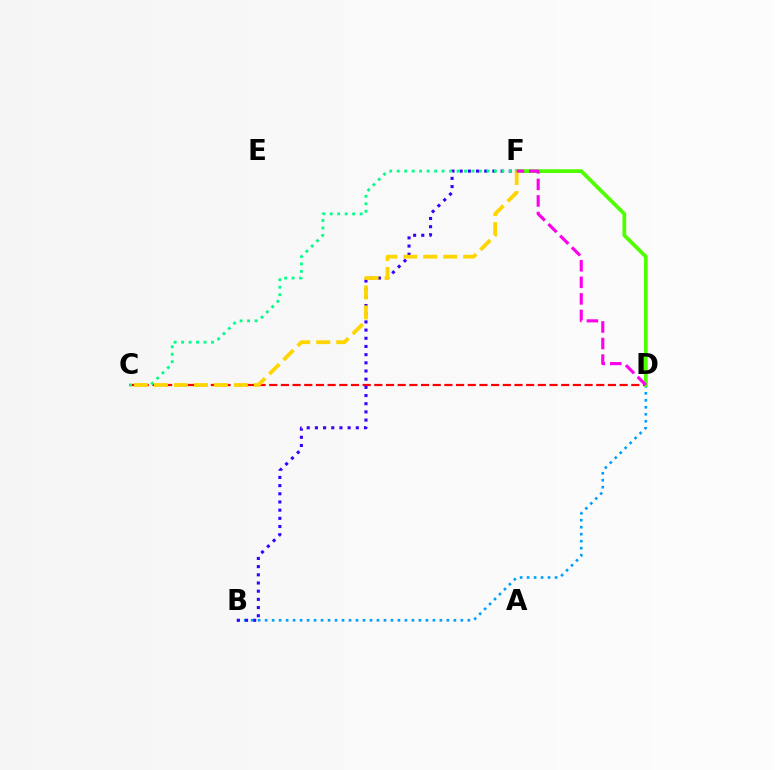{('B', 'D'): [{'color': '#009eff', 'line_style': 'dotted', 'thickness': 1.9}], ('C', 'D'): [{'color': '#ff0000', 'line_style': 'dashed', 'thickness': 1.59}], ('D', 'F'): [{'color': '#4fff00', 'line_style': 'solid', 'thickness': 2.71}, {'color': '#ff00ed', 'line_style': 'dashed', 'thickness': 2.25}], ('B', 'F'): [{'color': '#3700ff', 'line_style': 'dotted', 'thickness': 2.22}], ('C', 'F'): [{'color': '#00ff86', 'line_style': 'dotted', 'thickness': 2.03}, {'color': '#ffd500', 'line_style': 'dashed', 'thickness': 2.72}]}